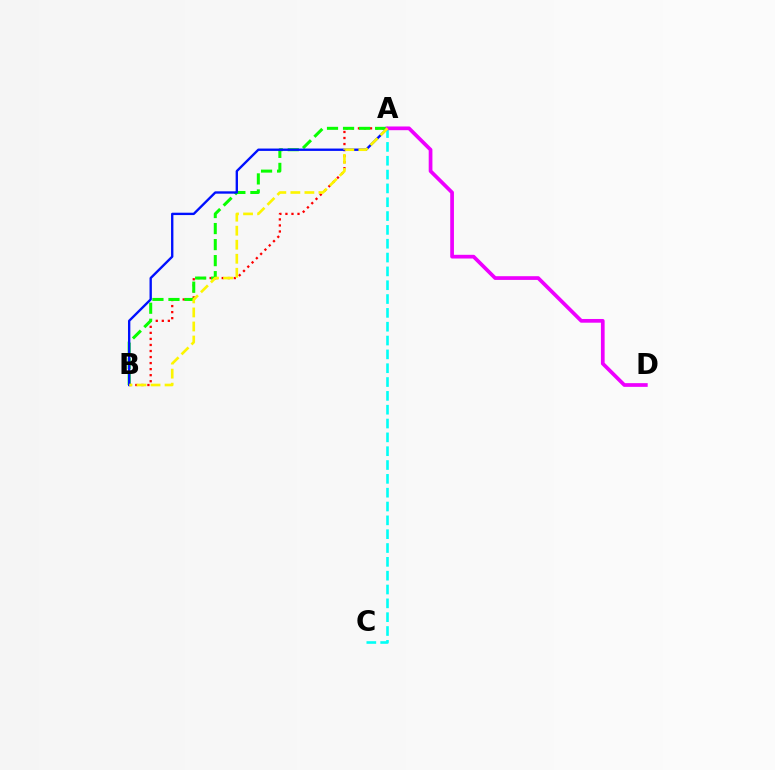{('A', 'C'): [{'color': '#00fff6', 'line_style': 'dashed', 'thickness': 1.88}], ('A', 'B'): [{'color': '#ff0000', 'line_style': 'dotted', 'thickness': 1.64}, {'color': '#08ff00', 'line_style': 'dashed', 'thickness': 2.18}, {'color': '#0010ff', 'line_style': 'solid', 'thickness': 1.7}, {'color': '#fcf500', 'line_style': 'dashed', 'thickness': 1.91}], ('A', 'D'): [{'color': '#ee00ff', 'line_style': 'solid', 'thickness': 2.68}]}